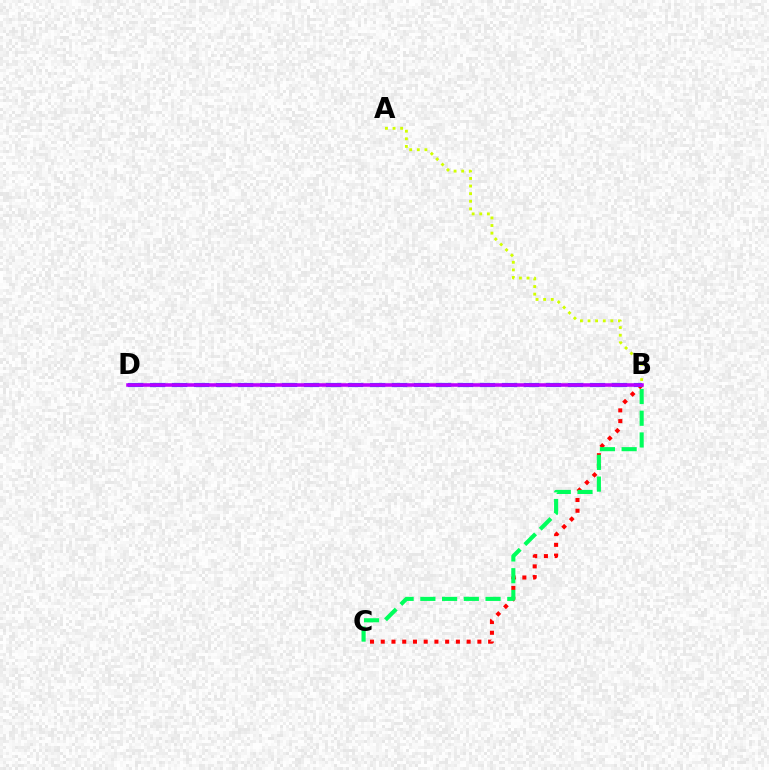{('B', 'C'): [{'color': '#ff0000', 'line_style': 'dotted', 'thickness': 2.92}, {'color': '#00ff5c', 'line_style': 'dashed', 'thickness': 2.95}], ('B', 'D'): [{'color': '#0074ff', 'line_style': 'dashed', 'thickness': 2.99}, {'color': '#b900ff', 'line_style': 'solid', 'thickness': 2.56}], ('A', 'B'): [{'color': '#d1ff00', 'line_style': 'dotted', 'thickness': 2.07}]}